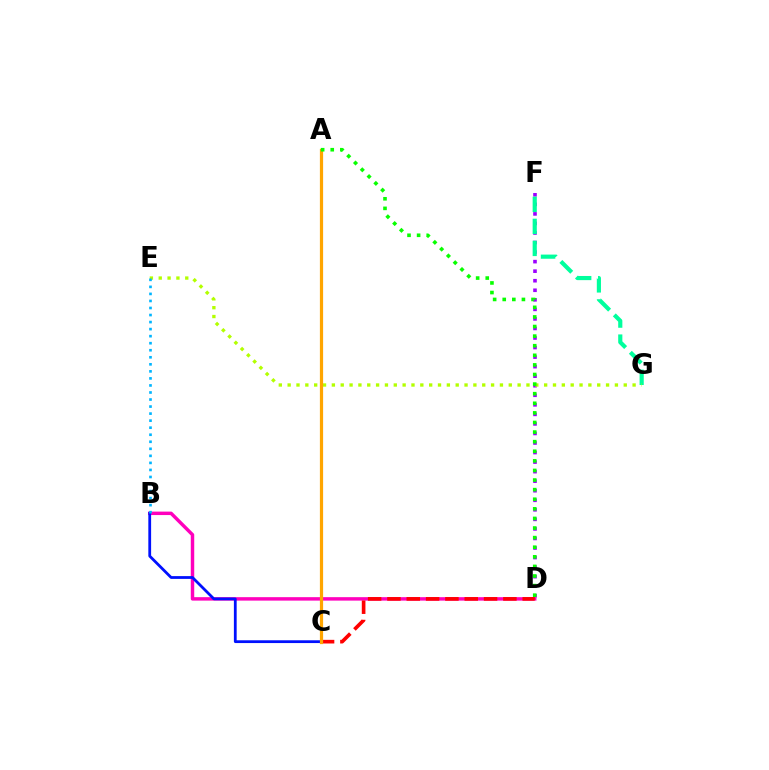{('D', 'F'): [{'color': '#9b00ff', 'line_style': 'dotted', 'thickness': 2.59}], ('F', 'G'): [{'color': '#00ff9d', 'line_style': 'dashed', 'thickness': 2.99}], ('E', 'G'): [{'color': '#b3ff00', 'line_style': 'dotted', 'thickness': 2.4}], ('B', 'D'): [{'color': '#ff00bd', 'line_style': 'solid', 'thickness': 2.49}], ('C', 'D'): [{'color': '#ff0000', 'line_style': 'dashed', 'thickness': 2.63}], ('B', 'C'): [{'color': '#0010ff', 'line_style': 'solid', 'thickness': 2.0}], ('A', 'C'): [{'color': '#ffa500', 'line_style': 'solid', 'thickness': 2.32}], ('B', 'E'): [{'color': '#00b5ff', 'line_style': 'dotted', 'thickness': 1.91}], ('A', 'D'): [{'color': '#08ff00', 'line_style': 'dotted', 'thickness': 2.61}]}